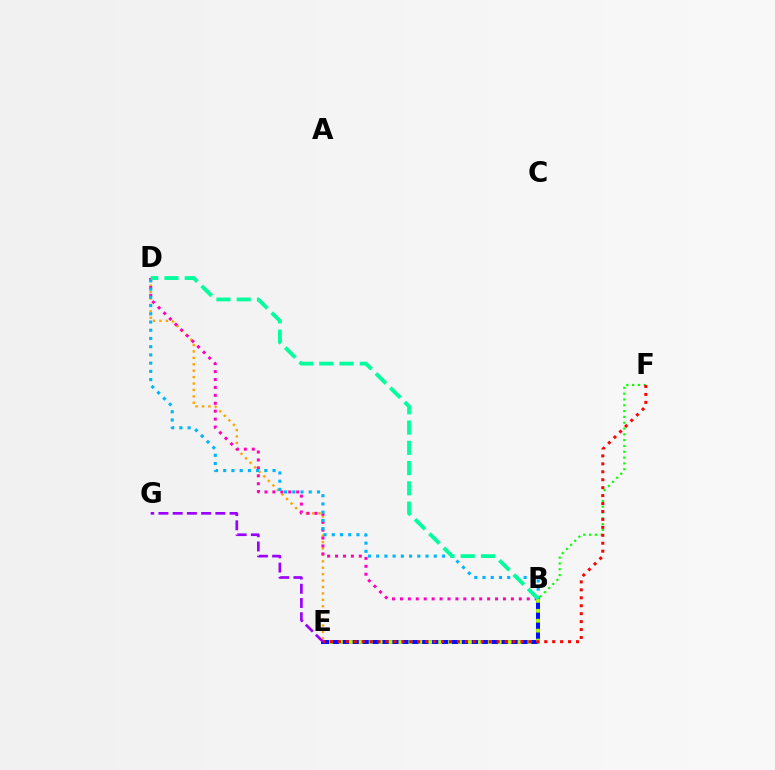{('B', 'E'): [{'color': '#0010ff', 'line_style': 'solid', 'thickness': 2.86}, {'color': '#b3ff00', 'line_style': 'dotted', 'thickness': 2.7}], ('D', 'E'): [{'color': '#ffa500', 'line_style': 'dotted', 'thickness': 1.74}], ('B', 'D'): [{'color': '#ff00bd', 'line_style': 'dotted', 'thickness': 2.15}, {'color': '#00b5ff', 'line_style': 'dotted', 'thickness': 2.23}, {'color': '#00ff9d', 'line_style': 'dashed', 'thickness': 2.75}], ('B', 'F'): [{'color': '#08ff00', 'line_style': 'dotted', 'thickness': 1.58}], ('E', 'G'): [{'color': '#9b00ff', 'line_style': 'dashed', 'thickness': 1.93}], ('E', 'F'): [{'color': '#ff0000', 'line_style': 'dotted', 'thickness': 2.16}]}